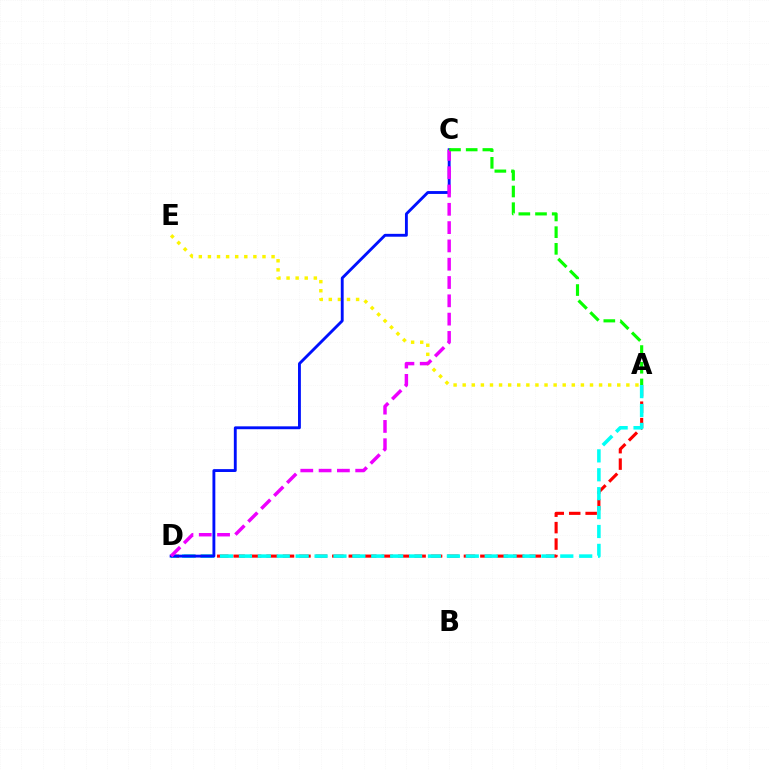{('A', 'D'): [{'color': '#ff0000', 'line_style': 'dashed', 'thickness': 2.23}, {'color': '#00fff6', 'line_style': 'dashed', 'thickness': 2.57}], ('A', 'E'): [{'color': '#fcf500', 'line_style': 'dotted', 'thickness': 2.47}], ('C', 'D'): [{'color': '#0010ff', 'line_style': 'solid', 'thickness': 2.06}, {'color': '#ee00ff', 'line_style': 'dashed', 'thickness': 2.49}], ('A', 'C'): [{'color': '#08ff00', 'line_style': 'dashed', 'thickness': 2.27}]}